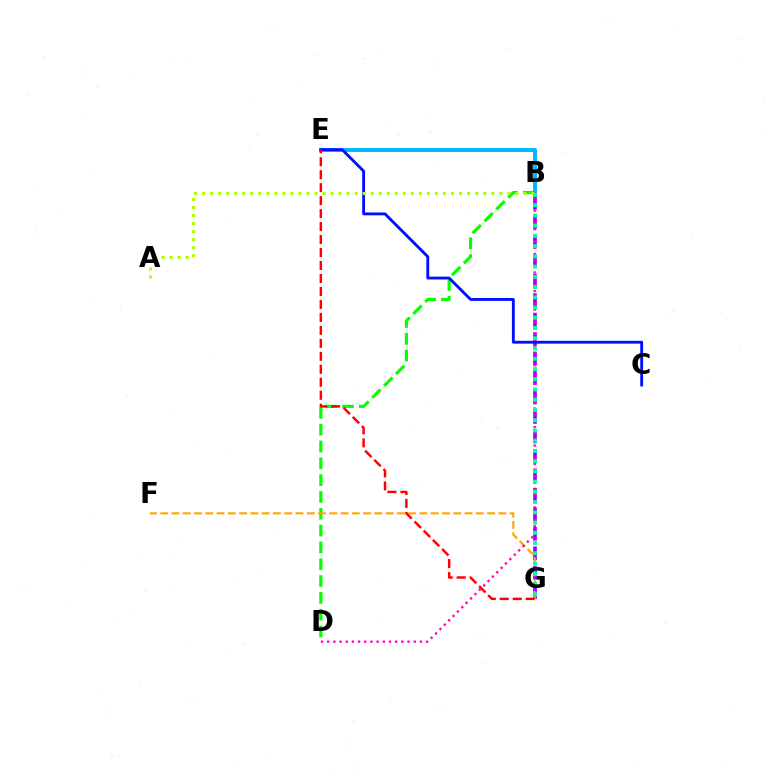{('B', 'D'): [{'color': '#08ff00', 'line_style': 'dashed', 'thickness': 2.28}, {'color': '#ff00bd', 'line_style': 'dotted', 'thickness': 1.68}], ('B', 'G'): [{'color': '#9b00ff', 'line_style': 'dashed', 'thickness': 2.65}, {'color': '#00ff9d', 'line_style': 'dotted', 'thickness': 2.78}], ('F', 'G'): [{'color': '#ffa500', 'line_style': 'dashed', 'thickness': 1.53}], ('B', 'E'): [{'color': '#00b5ff', 'line_style': 'solid', 'thickness': 2.83}], ('C', 'E'): [{'color': '#0010ff', 'line_style': 'solid', 'thickness': 2.06}], ('E', 'G'): [{'color': '#ff0000', 'line_style': 'dashed', 'thickness': 1.76}], ('A', 'B'): [{'color': '#b3ff00', 'line_style': 'dotted', 'thickness': 2.18}]}